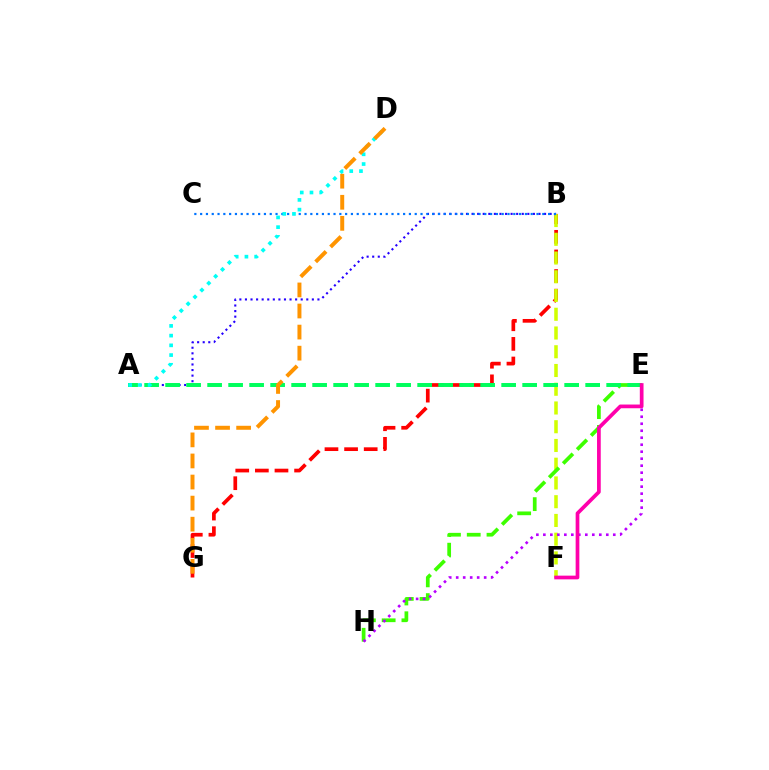{('B', 'G'): [{'color': '#ff0000', 'line_style': 'dashed', 'thickness': 2.66}], ('B', 'F'): [{'color': '#d1ff00', 'line_style': 'dashed', 'thickness': 2.55}], ('E', 'H'): [{'color': '#3dff00', 'line_style': 'dashed', 'thickness': 2.68}, {'color': '#b900ff', 'line_style': 'dotted', 'thickness': 1.9}], ('A', 'B'): [{'color': '#2500ff', 'line_style': 'dotted', 'thickness': 1.51}], ('A', 'E'): [{'color': '#00ff5c', 'line_style': 'dashed', 'thickness': 2.85}], ('B', 'C'): [{'color': '#0074ff', 'line_style': 'dotted', 'thickness': 1.58}], ('A', 'D'): [{'color': '#00fff6', 'line_style': 'dotted', 'thickness': 2.64}], ('E', 'F'): [{'color': '#ff00ac', 'line_style': 'solid', 'thickness': 2.67}], ('D', 'G'): [{'color': '#ff9400', 'line_style': 'dashed', 'thickness': 2.86}]}